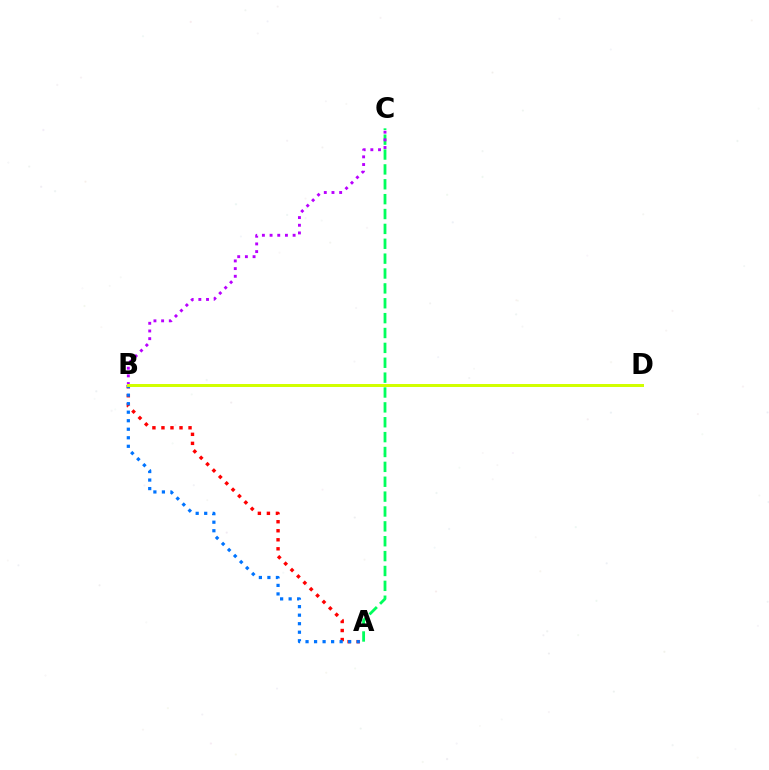{('A', 'C'): [{'color': '#00ff5c', 'line_style': 'dashed', 'thickness': 2.02}], ('B', 'C'): [{'color': '#b900ff', 'line_style': 'dotted', 'thickness': 2.09}], ('A', 'B'): [{'color': '#ff0000', 'line_style': 'dotted', 'thickness': 2.45}, {'color': '#0074ff', 'line_style': 'dotted', 'thickness': 2.32}], ('B', 'D'): [{'color': '#d1ff00', 'line_style': 'solid', 'thickness': 2.15}]}